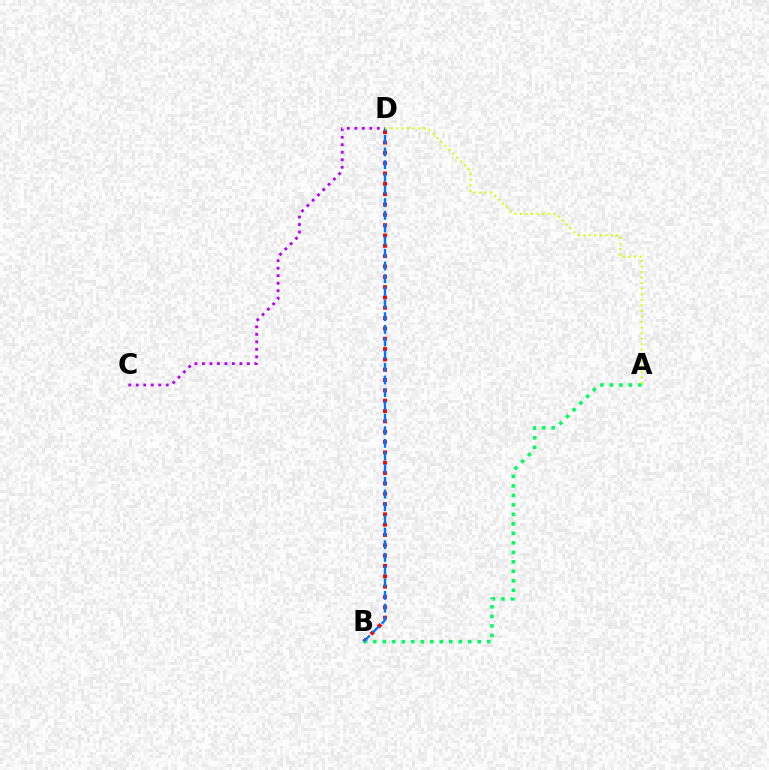{('B', 'D'): [{'color': '#ff0000', 'line_style': 'dotted', 'thickness': 2.81}, {'color': '#0074ff', 'line_style': 'dashed', 'thickness': 1.72}], ('A', 'B'): [{'color': '#00ff5c', 'line_style': 'dotted', 'thickness': 2.58}], ('C', 'D'): [{'color': '#b900ff', 'line_style': 'dotted', 'thickness': 2.04}], ('A', 'D'): [{'color': '#d1ff00', 'line_style': 'dotted', 'thickness': 1.51}]}